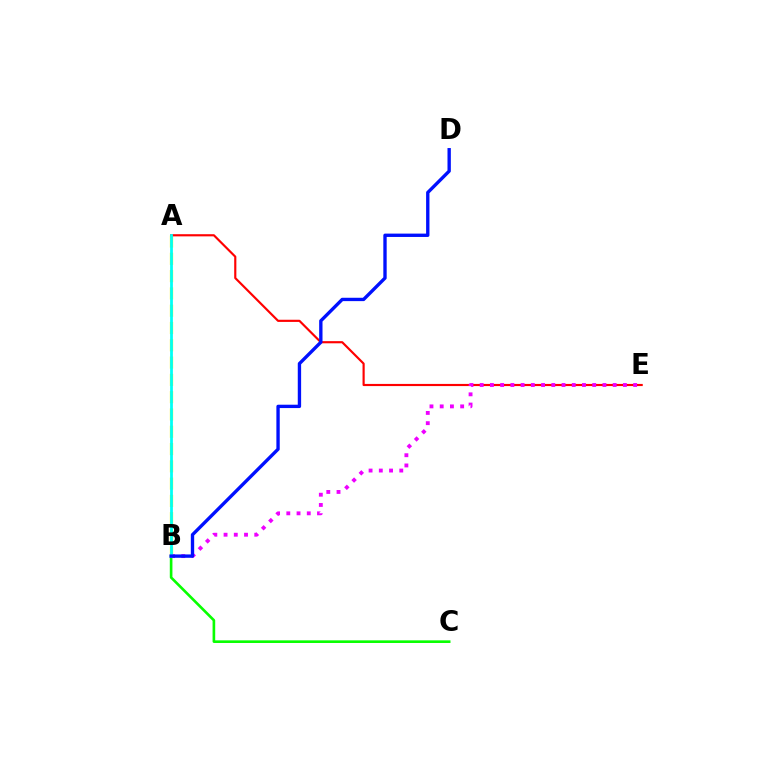{('B', 'C'): [{'color': '#08ff00', 'line_style': 'solid', 'thickness': 1.9}], ('A', 'B'): [{'color': '#fcf500', 'line_style': 'dashed', 'thickness': 2.35}, {'color': '#00fff6', 'line_style': 'solid', 'thickness': 1.99}], ('A', 'E'): [{'color': '#ff0000', 'line_style': 'solid', 'thickness': 1.55}], ('B', 'E'): [{'color': '#ee00ff', 'line_style': 'dotted', 'thickness': 2.78}], ('B', 'D'): [{'color': '#0010ff', 'line_style': 'solid', 'thickness': 2.41}]}